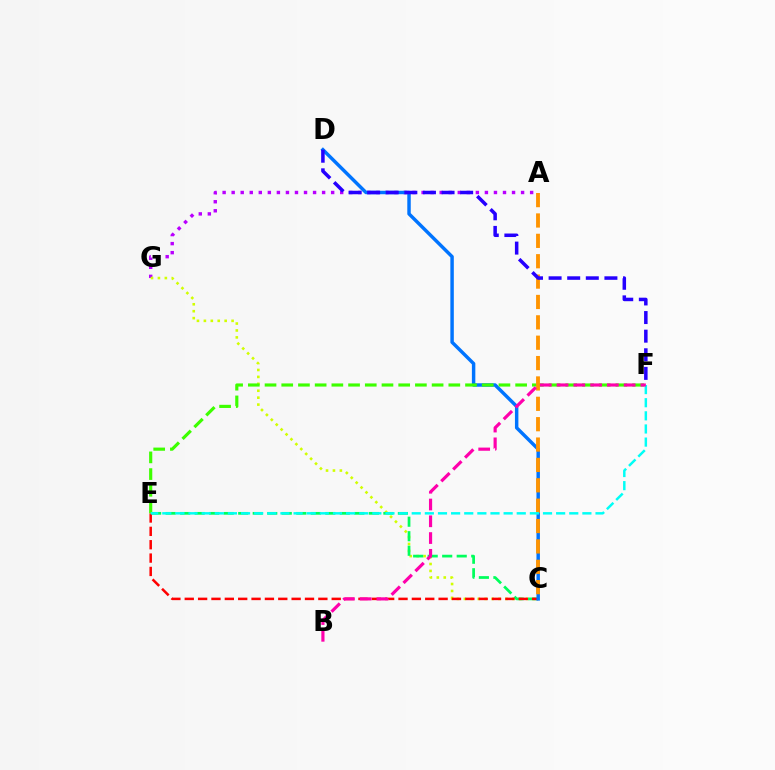{('A', 'G'): [{'color': '#b900ff', 'line_style': 'dotted', 'thickness': 2.46}], ('C', 'G'): [{'color': '#d1ff00', 'line_style': 'dotted', 'thickness': 1.88}], ('C', 'E'): [{'color': '#00ff5c', 'line_style': 'dashed', 'thickness': 1.97}, {'color': '#ff0000', 'line_style': 'dashed', 'thickness': 1.82}], ('C', 'D'): [{'color': '#0074ff', 'line_style': 'solid', 'thickness': 2.48}], ('E', 'F'): [{'color': '#3dff00', 'line_style': 'dashed', 'thickness': 2.27}, {'color': '#00fff6', 'line_style': 'dashed', 'thickness': 1.78}], ('A', 'C'): [{'color': '#ff9400', 'line_style': 'dashed', 'thickness': 2.77}], ('D', 'F'): [{'color': '#2500ff', 'line_style': 'dashed', 'thickness': 2.53}], ('B', 'F'): [{'color': '#ff00ac', 'line_style': 'dashed', 'thickness': 2.28}]}